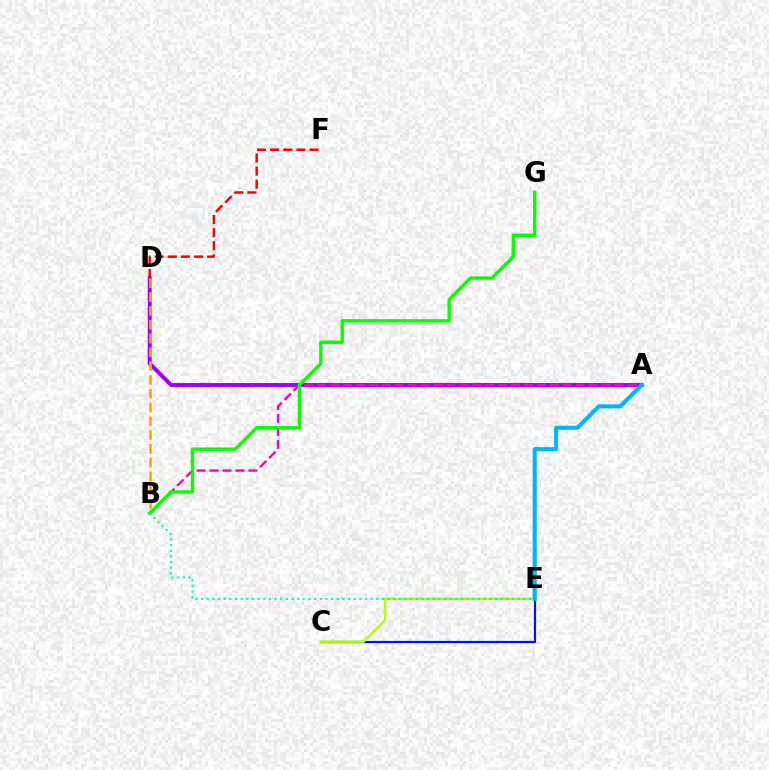{('A', 'D'): [{'color': '#9b00ff', 'line_style': 'solid', 'thickness': 2.83}], ('B', 'D'): [{'color': '#ffa500', 'line_style': 'dashed', 'thickness': 1.87}], ('C', 'E'): [{'color': '#0010ff', 'line_style': 'solid', 'thickness': 1.59}, {'color': '#b3ff00', 'line_style': 'solid', 'thickness': 1.79}], ('A', 'B'): [{'color': '#ff00bd', 'line_style': 'dashed', 'thickness': 1.76}], ('B', 'G'): [{'color': '#08ff00', 'line_style': 'solid', 'thickness': 2.46}], ('D', 'F'): [{'color': '#ff0000', 'line_style': 'dashed', 'thickness': 1.78}], ('B', 'E'): [{'color': '#00ff9d', 'line_style': 'dotted', 'thickness': 1.54}], ('A', 'E'): [{'color': '#00b5ff', 'line_style': 'solid', 'thickness': 2.93}]}